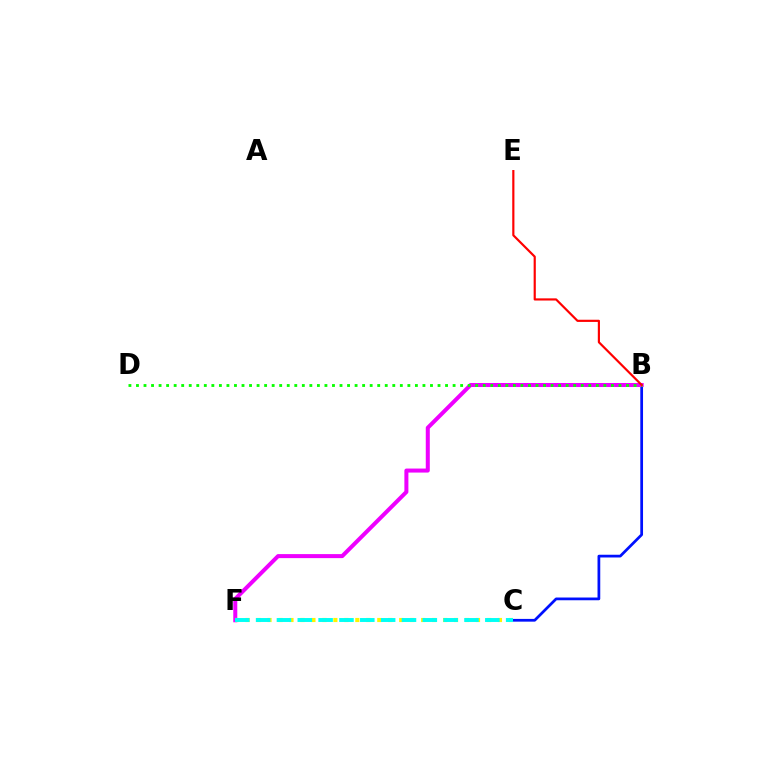{('B', 'C'): [{'color': '#0010ff', 'line_style': 'solid', 'thickness': 1.97}], ('B', 'F'): [{'color': '#ee00ff', 'line_style': 'solid', 'thickness': 2.89}], ('C', 'F'): [{'color': '#fcf500', 'line_style': 'dotted', 'thickness': 2.98}, {'color': '#00fff6', 'line_style': 'dashed', 'thickness': 2.83}], ('B', 'D'): [{'color': '#08ff00', 'line_style': 'dotted', 'thickness': 2.05}], ('B', 'E'): [{'color': '#ff0000', 'line_style': 'solid', 'thickness': 1.57}]}